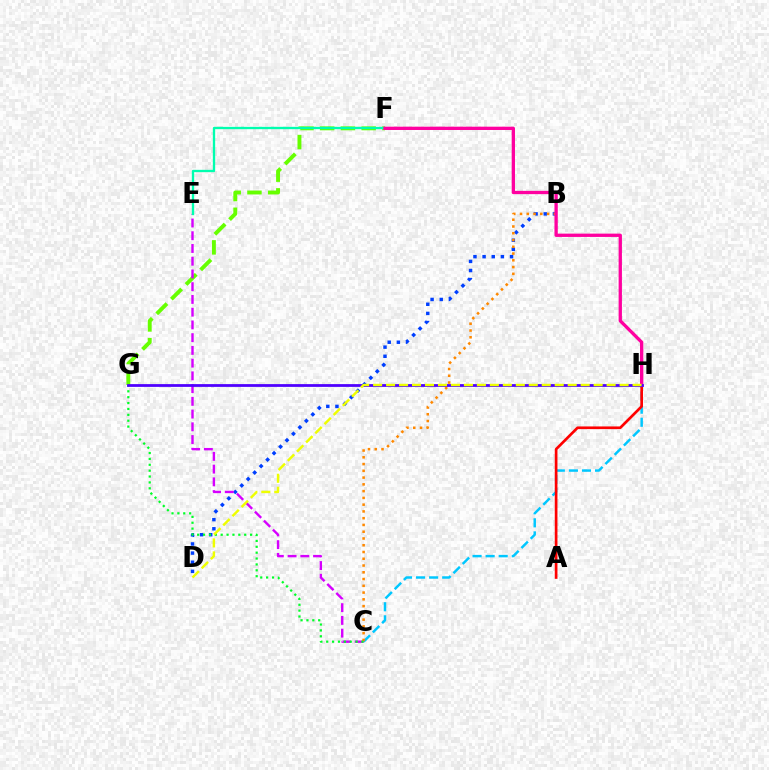{('F', 'G'): [{'color': '#66ff00', 'line_style': 'dashed', 'thickness': 2.82}], ('B', 'D'): [{'color': '#003fff', 'line_style': 'dotted', 'thickness': 2.48}], ('C', 'H'): [{'color': '#00c7ff', 'line_style': 'dashed', 'thickness': 1.78}], ('C', 'E'): [{'color': '#d600ff', 'line_style': 'dashed', 'thickness': 1.73}], ('B', 'C'): [{'color': '#ff8800', 'line_style': 'dotted', 'thickness': 1.84}], ('A', 'H'): [{'color': '#ff0000', 'line_style': 'solid', 'thickness': 1.93}], ('E', 'F'): [{'color': '#00ffaf', 'line_style': 'solid', 'thickness': 1.68}], ('C', 'G'): [{'color': '#00ff27', 'line_style': 'dotted', 'thickness': 1.6}], ('F', 'H'): [{'color': '#ff00a0', 'line_style': 'solid', 'thickness': 2.38}], ('G', 'H'): [{'color': '#4f00ff', 'line_style': 'solid', 'thickness': 2.0}], ('D', 'H'): [{'color': '#eeff00', 'line_style': 'dashed', 'thickness': 1.76}]}